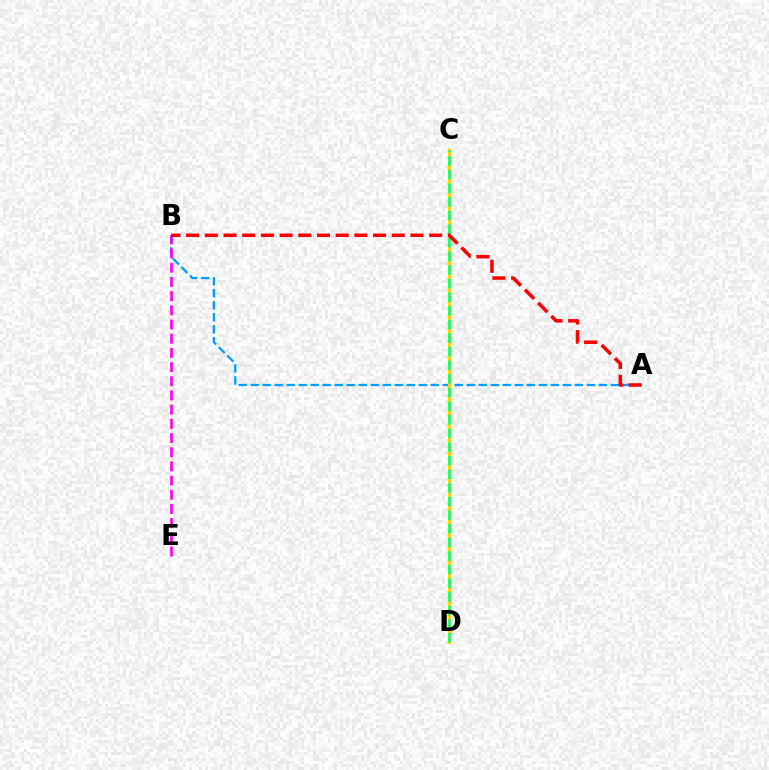{('C', 'D'): [{'color': '#3700ff', 'line_style': 'solid', 'thickness': 2.06}, {'color': '#4fff00', 'line_style': 'dotted', 'thickness': 1.71}, {'color': '#ffd500', 'line_style': 'solid', 'thickness': 2.26}, {'color': '#00ff86', 'line_style': 'dashed', 'thickness': 1.85}], ('A', 'B'): [{'color': '#009eff', 'line_style': 'dashed', 'thickness': 1.63}, {'color': '#ff0000', 'line_style': 'dashed', 'thickness': 2.54}], ('B', 'E'): [{'color': '#ff00ed', 'line_style': 'dashed', 'thickness': 1.93}]}